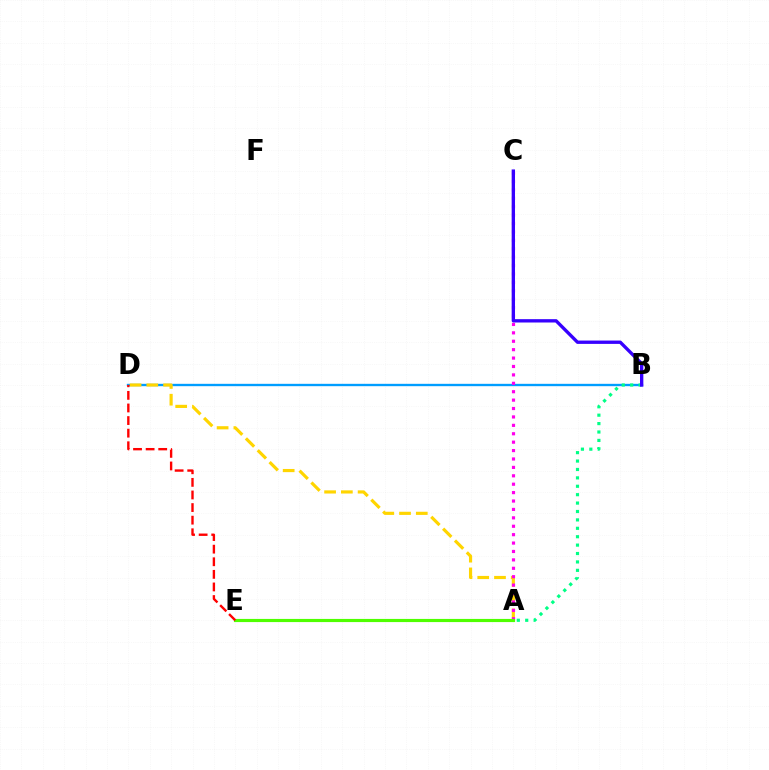{('B', 'D'): [{'color': '#009eff', 'line_style': 'solid', 'thickness': 1.69}], ('A', 'D'): [{'color': '#ffd500', 'line_style': 'dashed', 'thickness': 2.28}], ('A', 'B'): [{'color': '#00ff86', 'line_style': 'dotted', 'thickness': 2.28}], ('A', 'C'): [{'color': '#ff00ed', 'line_style': 'dotted', 'thickness': 2.28}], ('A', 'E'): [{'color': '#4fff00', 'line_style': 'solid', 'thickness': 2.27}], ('B', 'C'): [{'color': '#3700ff', 'line_style': 'solid', 'thickness': 2.41}], ('D', 'E'): [{'color': '#ff0000', 'line_style': 'dashed', 'thickness': 1.71}]}